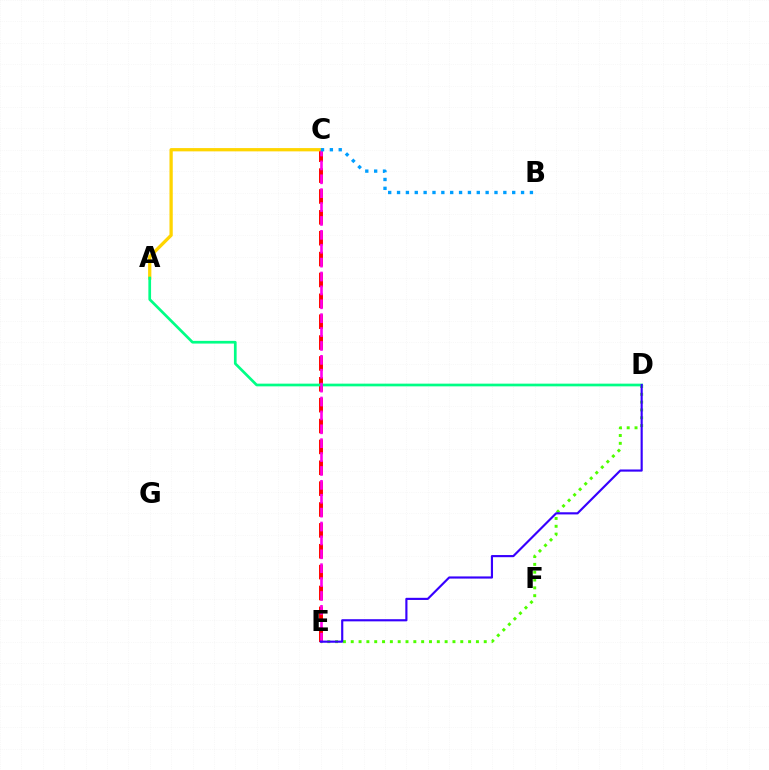{('C', 'E'): [{'color': '#ff0000', 'line_style': 'dashed', 'thickness': 2.83}, {'color': '#ff00ed', 'line_style': 'dashed', 'thickness': 1.89}], ('A', 'C'): [{'color': '#ffd500', 'line_style': 'solid', 'thickness': 2.36}], ('D', 'E'): [{'color': '#4fff00', 'line_style': 'dotted', 'thickness': 2.13}, {'color': '#3700ff', 'line_style': 'solid', 'thickness': 1.55}], ('A', 'D'): [{'color': '#00ff86', 'line_style': 'solid', 'thickness': 1.95}], ('B', 'C'): [{'color': '#009eff', 'line_style': 'dotted', 'thickness': 2.41}]}